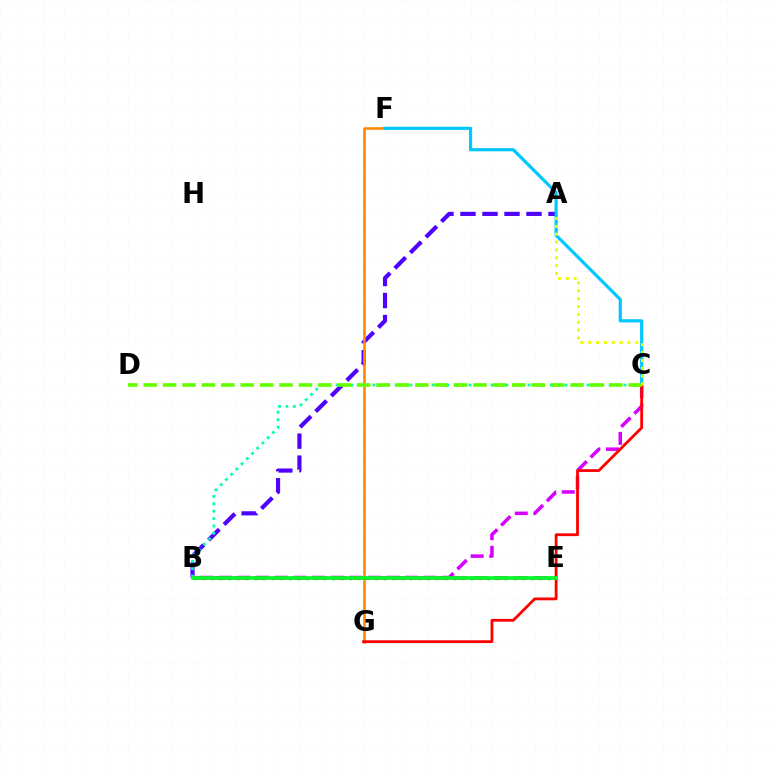{('B', 'C'): [{'color': '#d600ff', 'line_style': 'dashed', 'thickness': 2.53}, {'color': '#00ffaf', 'line_style': 'dotted', 'thickness': 2.01}], ('B', 'E'): [{'color': '#003fff', 'line_style': 'dotted', 'thickness': 2.35}, {'color': '#ff00a0', 'line_style': 'dashed', 'thickness': 2.72}, {'color': '#00ff27', 'line_style': 'solid', 'thickness': 2.65}], ('A', 'B'): [{'color': '#4f00ff', 'line_style': 'dashed', 'thickness': 2.99}], ('F', 'G'): [{'color': '#ff8800', 'line_style': 'solid', 'thickness': 1.86}], ('C', 'F'): [{'color': '#00c7ff', 'line_style': 'solid', 'thickness': 2.28}], ('C', 'G'): [{'color': '#ff0000', 'line_style': 'solid', 'thickness': 2.02}], ('C', 'D'): [{'color': '#66ff00', 'line_style': 'dashed', 'thickness': 2.64}], ('A', 'C'): [{'color': '#eeff00', 'line_style': 'dotted', 'thickness': 2.14}]}